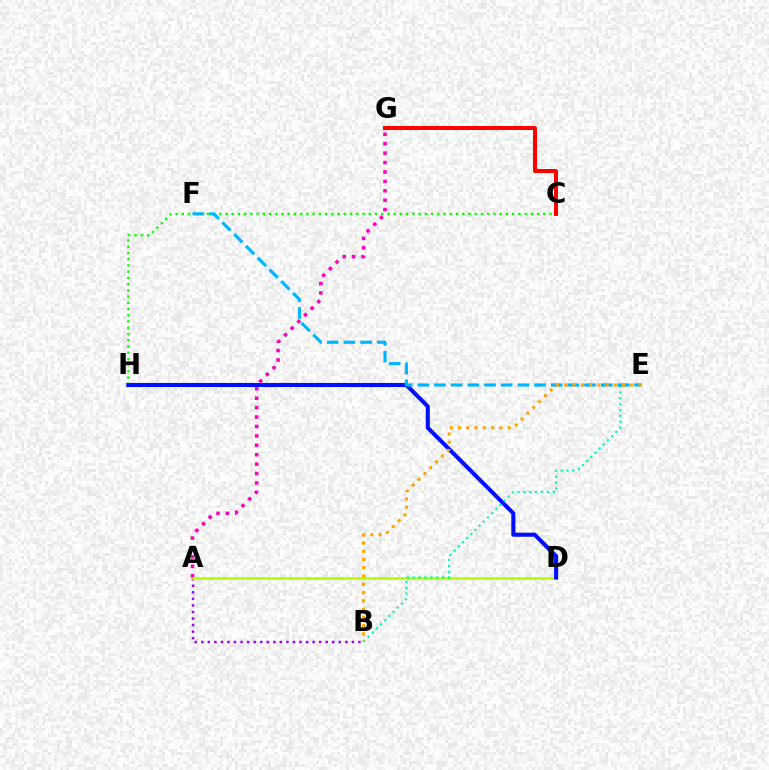{('C', 'H'): [{'color': '#08ff00', 'line_style': 'dotted', 'thickness': 1.69}], ('A', 'B'): [{'color': '#9b00ff', 'line_style': 'dotted', 'thickness': 1.78}], ('A', 'D'): [{'color': '#b3ff00', 'line_style': 'solid', 'thickness': 1.91}], ('D', 'H'): [{'color': '#0010ff', 'line_style': 'solid', 'thickness': 2.94}], ('C', 'G'): [{'color': '#ff0000', 'line_style': 'solid', 'thickness': 2.87}], ('B', 'E'): [{'color': '#00ff9d', 'line_style': 'dotted', 'thickness': 1.6}, {'color': '#ffa500', 'line_style': 'dotted', 'thickness': 2.25}], ('E', 'F'): [{'color': '#00b5ff', 'line_style': 'dashed', 'thickness': 2.26}], ('A', 'G'): [{'color': '#ff00bd', 'line_style': 'dotted', 'thickness': 2.56}]}